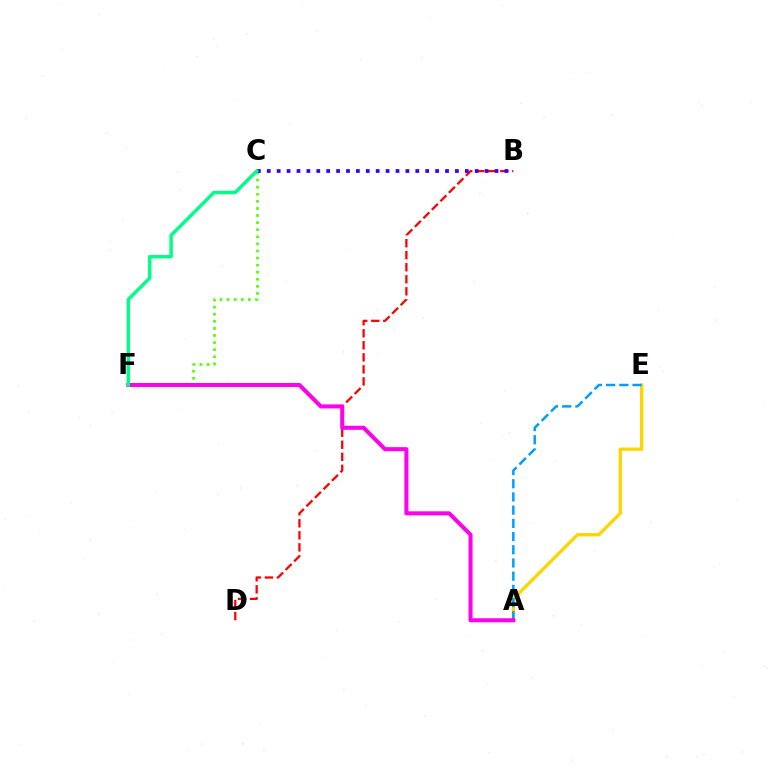{('A', 'E'): [{'color': '#ffd500', 'line_style': 'solid', 'thickness': 2.38}, {'color': '#009eff', 'line_style': 'dashed', 'thickness': 1.79}], ('C', 'F'): [{'color': '#4fff00', 'line_style': 'dotted', 'thickness': 1.93}, {'color': '#00ff86', 'line_style': 'solid', 'thickness': 2.47}], ('B', 'D'): [{'color': '#ff0000', 'line_style': 'dashed', 'thickness': 1.63}], ('B', 'C'): [{'color': '#3700ff', 'line_style': 'dotted', 'thickness': 2.69}], ('A', 'F'): [{'color': '#ff00ed', 'line_style': 'solid', 'thickness': 2.9}]}